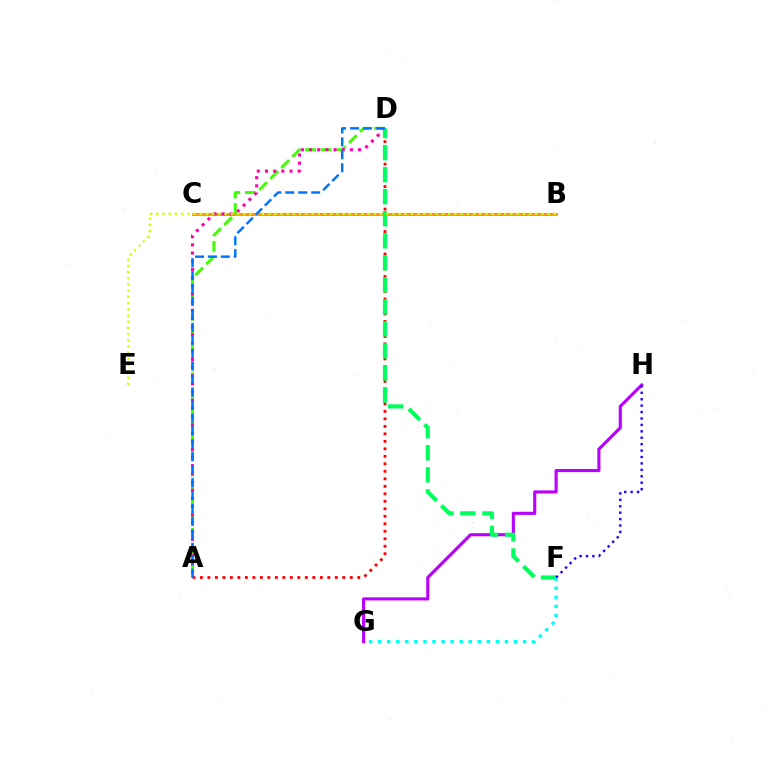{('B', 'C'): [{'color': '#ff9400', 'line_style': 'solid', 'thickness': 2.07}], ('A', 'D'): [{'color': '#3dff00', 'line_style': 'dashed', 'thickness': 2.12}, {'color': '#ff00ac', 'line_style': 'dotted', 'thickness': 2.22}, {'color': '#ff0000', 'line_style': 'dotted', 'thickness': 2.04}, {'color': '#0074ff', 'line_style': 'dashed', 'thickness': 1.76}], ('G', 'H'): [{'color': '#b900ff', 'line_style': 'solid', 'thickness': 2.24}], ('D', 'F'): [{'color': '#00ff5c', 'line_style': 'dashed', 'thickness': 2.99}], ('B', 'E'): [{'color': '#d1ff00', 'line_style': 'dotted', 'thickness': 1.69}], ('F', 'G'): [{'color': '#00fff6', 'line_style': 'dotted', 'thickness': 2.46}], ('F', 'H'): [{'color': '#2500ff', 'line_style': 'dotted', 'thickness': 1.74}]}